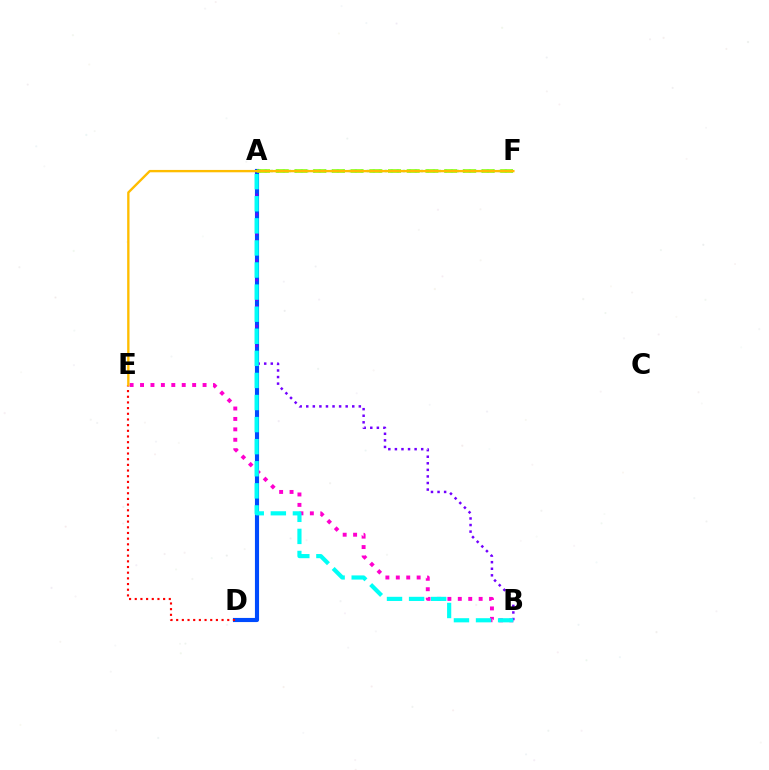{('A', 'D'): [{'color': '#004bff', 'line_style': 'solid', 'thickness': 2.97}], ('A', 'F'): [{'color': '#84ff00', 'line_style': 'dashed', 'thickness': 2.54}, {'color': '#00ff39', 'line_style': 'dotted', 'thickness': 1.63}], ('D', 'E'): [{'color': '#ff0000', 'line_style': 'dotted', 'thickness': 1.54}], ('B', 'E'): [{'color': '#ff00cf', 'line_style': 'dotted', 'thickness': 2.83}], ('A', 'B'): [{'color': '#7200ff', 'line_style': 'dotted', 'thickness': 1.79}, {'color': '#00fff6', 'line_style': 'dashed', 'thickness': 3.0}], ('E', 'F'): [{'color': '#ffbd00', 'line_style': 'solid', 'thickness': 1.7}]}